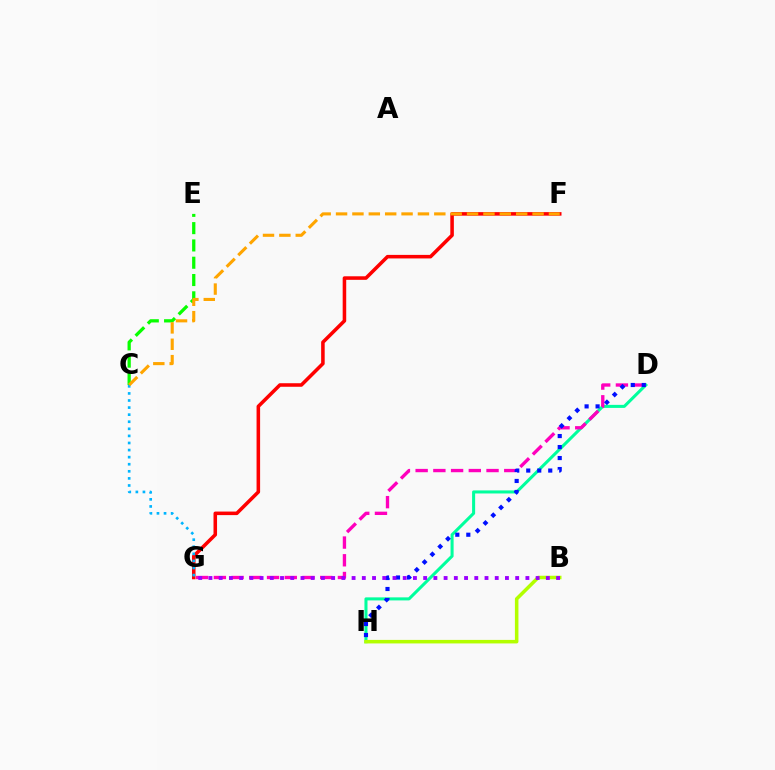{('D', 'H'): [{'color': '#00ff9d', 'line_style': 'solid', 'thickness': 2.19}, {'color': '#0010ff', 'line_style': 'dotted', 'thickness': 2.99}], ('C', 'E'): [{'color': '#08ff00', 'line_style': 'dashed', 'thickness': 2.35}], ('F', 'G'): [{'color': '#ff0000', 'line_style': 'solid', 'thickness': 2.55}], ('D', 'G'): [{'color': '#ff00bd', 'line_style': 'dashed', 'thickness': 2.41}], ('C', 'G'): [{'color': '#00b5ff', 'line_style': 'dotted', 'thickness': 1.92}], ('B', 'H'): [{'color': '#b3ff00', 'line_style': 'solid', 'thickness': 2.54}], ('C', 'F'): [{'color': '#ffa500', 'line_style': 'dashed', 'thickness': 2.22}], ('B', 'G'): [{'color': '#9b00ff', 'line_style': 'dotted', 'thickness': 2.78}]}